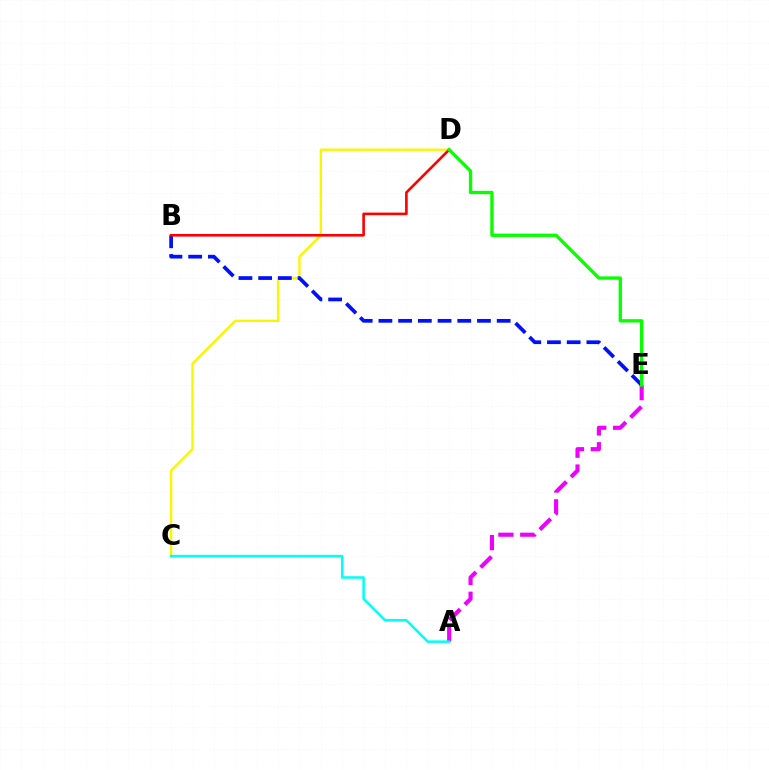{('C', 'D'): [{'color': '#fcf500', 'line_style': 'solid', 'thickness': 1.69}], ('A', 'E'): [{'color': '#ee00ff', 'line_style': 'dashed', 'thickness': 2.97}], ('B', 'E'): [{'color': '#0010ff', 'line_style': 'dashed', 'thickness': 2.68}], ('B', 'D'): [{'color': '#ff0000', 'line_style': 'solid', 'thickness': 1.88}], ('D', 'E'): [{'color': '#08ff00', 'line_style': 'solid', 'thickness': 2.4}], ('A', 'C'): [{'color': '#00fff6', 'line_style': 'solid', 'thickness': 1.82}]}